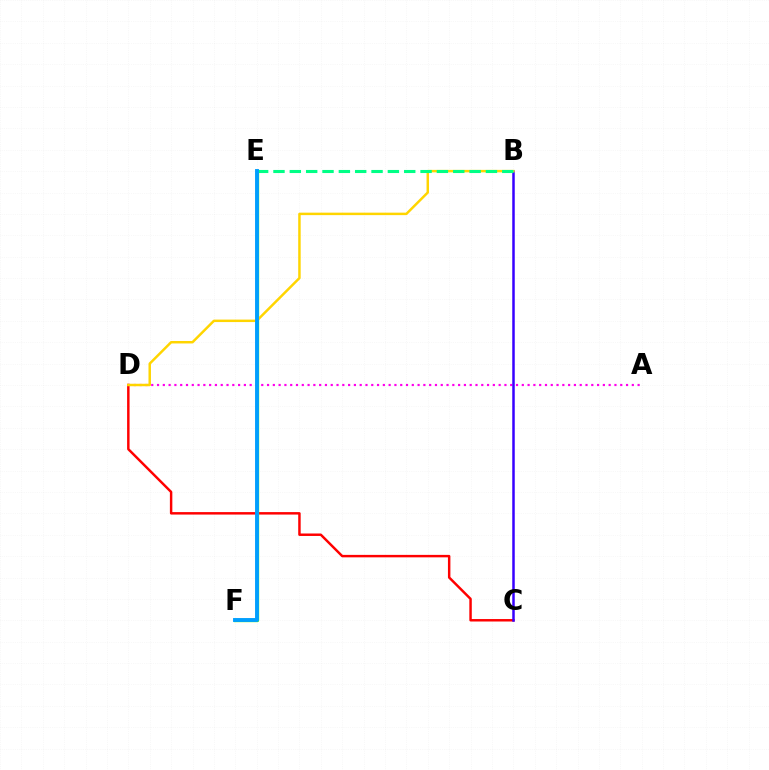{('C', 'D'): [{'color': '#ff0000', 'line_style': 'solid', 'thickness': 1.77}], ('A', 'D'): [{'color': '#ff00ed', 'line_style': 'dotted', 'thickness': 1.57}], ('E', 'F'): [{'color': '#4fff00', 'line_style': 'solid', 'thickness': 2.4}, {'color': '#009eff', 'line_style': 'solid', 'thickness': 2.8}], ('B', 'C'): [{'color': '#3700ff', 'line_style': 'solid', 'thickness': 1.8}], ('B', 'D'): [{'color': '#ffd500', 'line_style': 'solid', 'thickness': 1.78}], ('B', 'E'): [{'color': '#00ff86', 'line_style': 'dashed', 'thickness': 2.22}]}